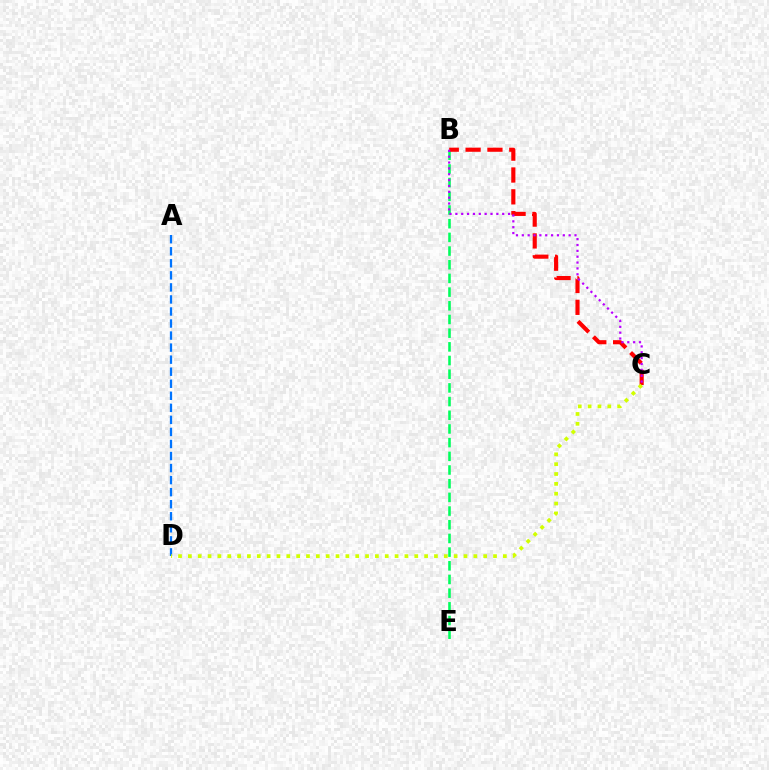{('B', 'E'): [{'color': '#00ff5c', 'line_style': 'dashed', 'thickness': 1.86}], ('A', 'D'): [{'color': '#0074ff', 'line_style': 'dashed', 'thickness': 1.64}], ('B', 'C'): [{'color': '#ff0000', 'line_style': 'dashed', 'thickness': 2.97}, {'color': '#b900ff', 'line_style': 'dotted', 'thickness': 1.59}], ('C', 'D'): [{'color': '#d1ff00', 'line_style': 'dotted', 'thickness': 2.67}]}